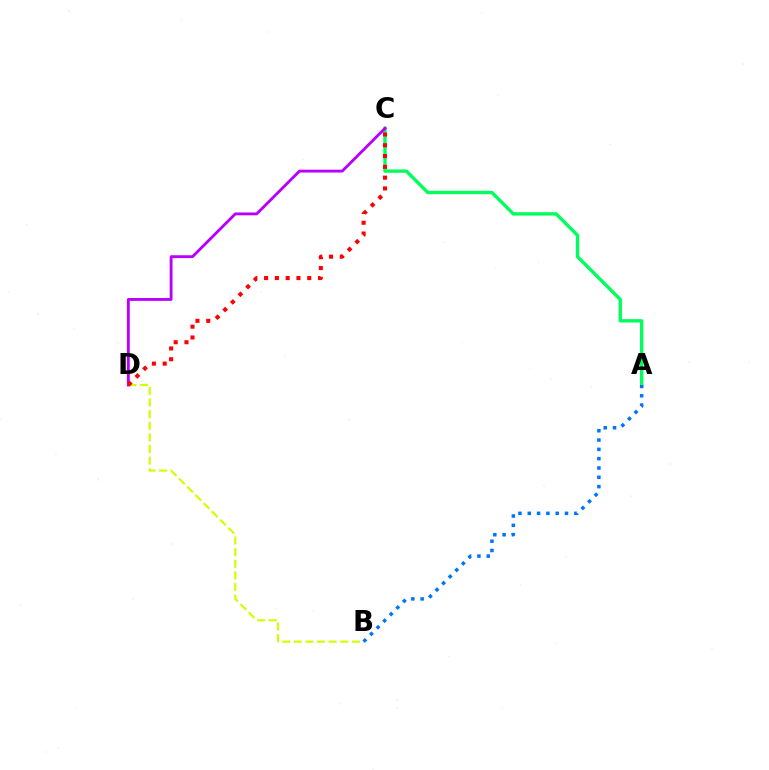{('A', 'C'): [{'color': '#00ff5c', 'line_style': 'solid', 'thickness': 2.42}], ('B', 'D'): [{'color': '#d1ff00', 'line_style': 'dashed', 'thickness': 1.58}], ('C', 'D'): [{'color': '#b900ff', 'line_style': 'solid', 'thickness': 2.06}, {'color': '#ff0000', 'line_style': 'dotted', 'thickness': 2.93}], ('A', 'B'): [{'color': '#0074ff', 'line_style': 'dotted', 'thickness': 2.53}]}